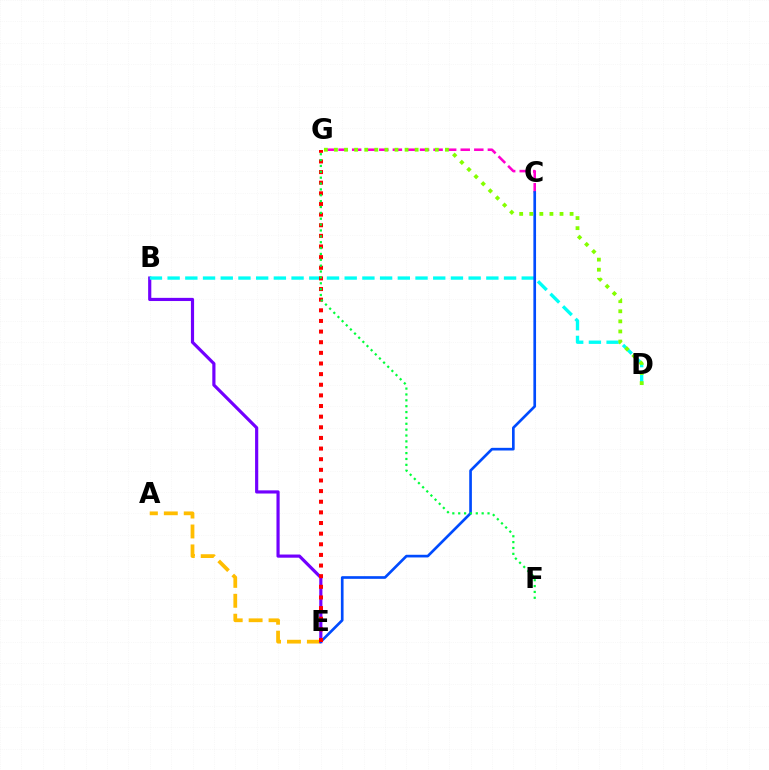{('A', 'E'): [{'color': '#ffbd00', 'line_style': 'dashed', 'thickness': 2.71}], ('B', 'E'): [{'color': '#7200ff', 'line_style': 'solid', 'thickness': 2.28}], ('C', 'G'): [{'color': '#ff00cf', 'line_style': 'dashed', 'thickness': 1.84}], ('B', 'D'): [{'color': '#00fff6', 'line_style': 'dashed', 'thickness': 2.41}], ('C', 'E'): [{'color': '#004bff', 'line_style': 'solid', 'thickness': 1.92}], ('E', 'G'): [{'color': '#ff0000', 'line_style': 'dotted', 'thickness': 2.89}], ('F', 'G'): [{'color': '#00ff39', 'line_style': 'dotted', 'thickness': 1.59}], ('D', 'G'): [{'color': '#84ff00', 'line_style': 'dotted', 'thickness': 2.74}]}